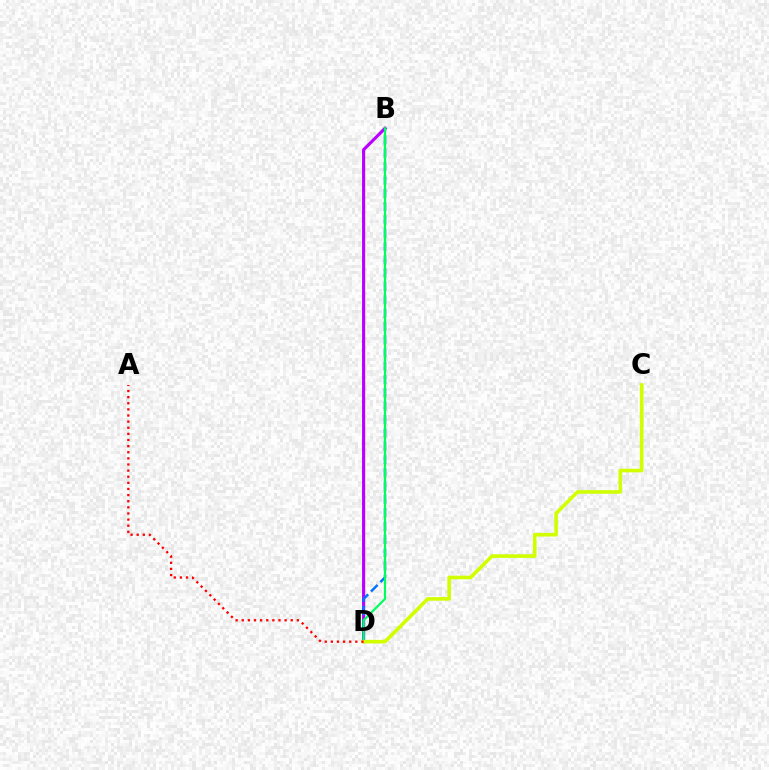{('B', 'D'): [{'color': '#b900ff', 'line_style': 'solid', 'thickness': 2.26}, {'color': '#0074ff', 'line_style': 'dashed', 'thickness': 1.81}, {'color': '#00ff5c', 'line_style': 'solid', 'thickness': 1.58}], ('C', 'D'): [{'color': '#d1ff00', 'line_style': 'solid', 'thickness': 2.59}], ('A', 'D'): [{'color': '#ff0000', 'line_style': 'dotted', 'thickness': 1.66}]}